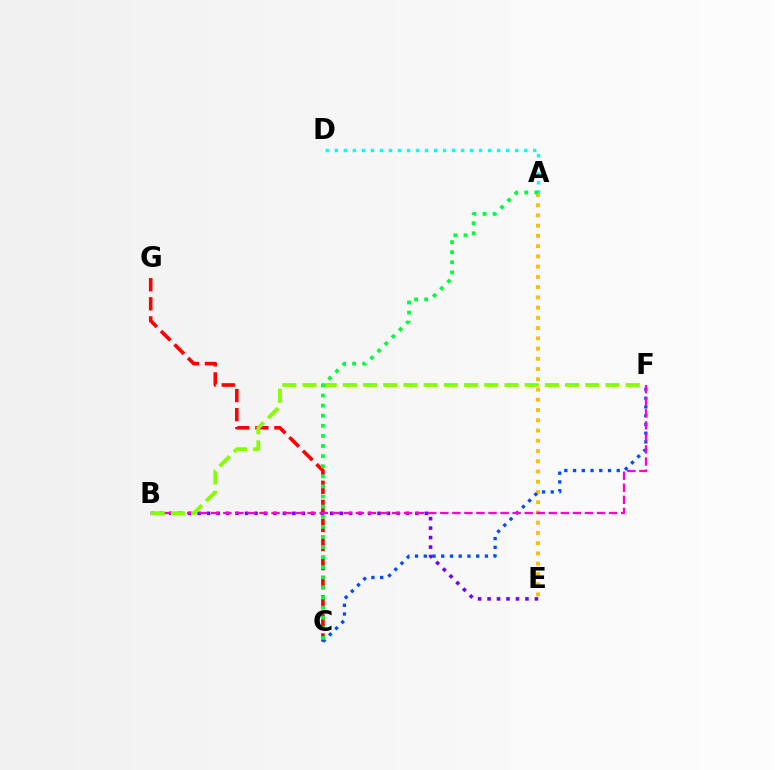{('C', 'G'): [{'color': '#ff0000', 'line_style': 'dashed', 'thickness': 2.59}], ('A', 'D'): [{'color': '#00fff6', 'line_style': 'dotted', 'thickness': 2.45}], ('B', 'E'): [{'color': '#7200ff', 'line_style': 'dotted', 'thickness': 2.57}], ('A', 'E'): [{'color': '#ffbd00', 'line_style': 'dotted', 'thickness': 2.78}], ('C', 'F'): [{'color': '#004bff', 'line_style': 'dotted', 'thickness': 2.37}], ('B', 'F'): [{'color': '#ff00cf', 'line_style': 'dashed', 'thickness': 1.64}, {'color': '#84ff00', 'line_style': 'dashed', 'thickness': 2.74}], ('A', 'C'): [{'color': '#00ff39', 'line_style': 'dotted', 'thickness': 2.74}]}